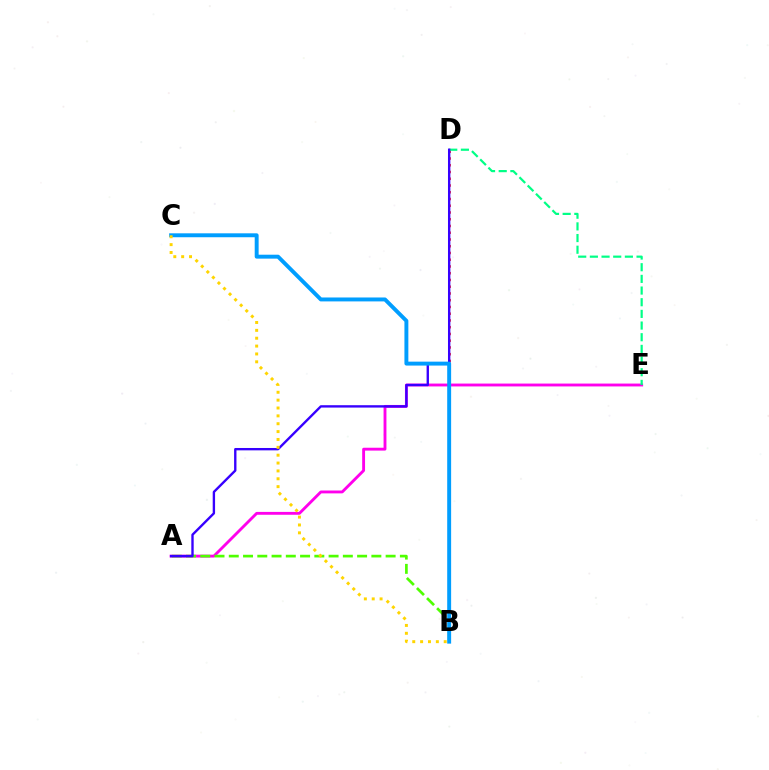{('B', 'D'): [{'color': '#ff0000', 'line_style': 'dotted', 'thickness': 1.83}], ('A', 'E'): [{'color': '#ff00ed', 'line_style': 'solid', 'thickness': 2.06}], ('D', 'E'): [{'color': '#00ff86', 'line_style': 'dashed', 'thickness': 1.58}], ('A', 'B'): [{'color': '#4fff00', 'line_style': 'dashed', 'thickness': 1.94}], ('A', 'D'): [{'color': '#3700ff', 'line_style': 'solid', 'thickness': 1.71}], ('B', 'C'): [{'color': '#009eff', 'line_style': 'solid', 'thickness': 2.83}, {'color': '#ffd500', 'line_style': 'dotted', 'thickness': 2.14}]}